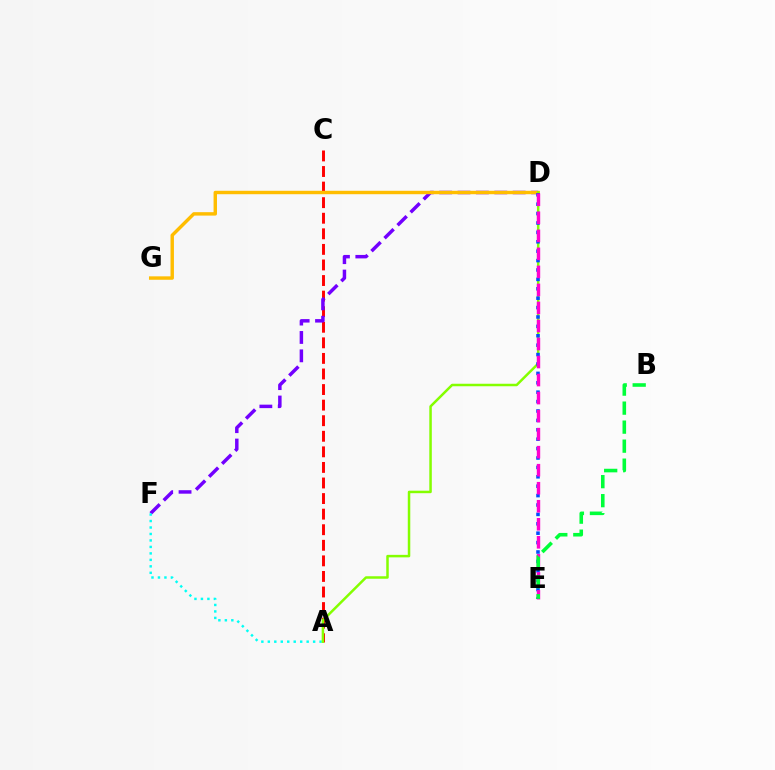{('A', 'C'): [{'color': '#ff0000', 'line_style': 'dashed', 'thickness': 2.12}], ('D', 'F'): [{'color': '#7200ff', 'line_style': 'dashed', 'thickness': 2.5}], ('A', 'F'): [{'color': '#00fff6', 'line_style': 'dotted', 'thickness': 1.76}], ('D', 'G'): [{'color': '#ffbd00', 'line_style': 'solid', 'thickness': 2.47}], ('A', 'D'): [{'color': '#84ff00', 'line_style': 'solid', 'thickness': 1.8}], ('D', 'E'): [{'color': '#004bff', 'line_style': 'dotted', 'thickness': 2.55}, {'color': '#ff00cf', 'line_style': 'dashed', 'thickness': 2.45}], ('B', 'E'): [{'color': '#00ff39', 'line_style': 'dashed', 'thickness': 2.58}]}